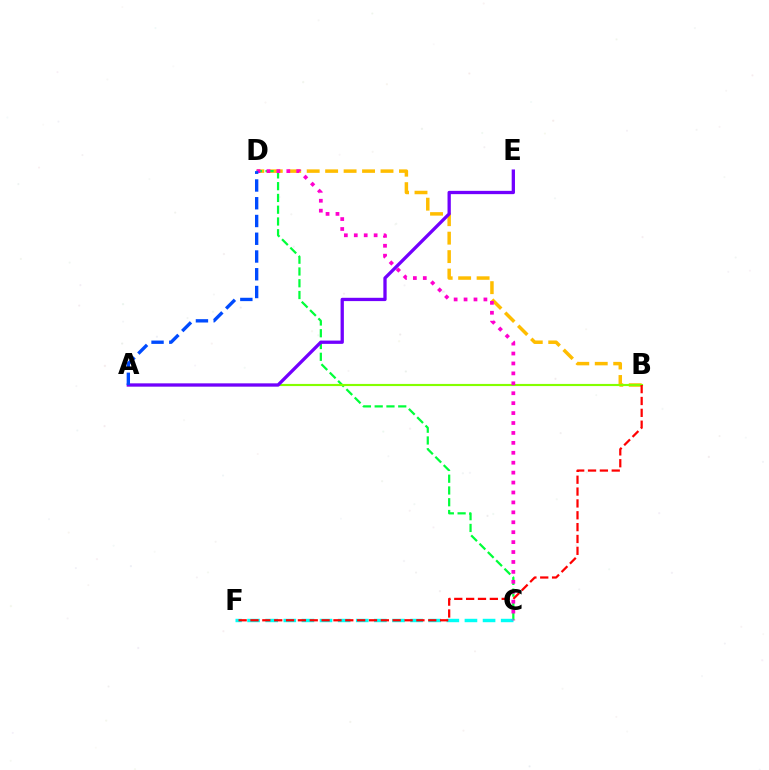{('B', 'D'): [{'color': '#ffbd00', 'line_style': 'dashed', 'thickness': 2.51}], ('C', 'D'): [{'color': '#00ff39', 'line_style': 'dashed', 'thickness': 1.6}, {'color': '#ff00cf', 'line_style': 'dotted', 'thickness': 2.7}], ('C', 'F'): [{'color': '#00fff6', 'line_style': 'dashed', 'thickness': 2.46}], ('A', 'B'): [{'color': '#84ff00', 'line_style': 'solid', 'thickness': 1.54}], ('A', 'E'): [{'color': '#7200ff', 'line_style': 'solid', 'thickness': 2.37}], ('B', 'F'): [{'color': '#ff0000', 'line_style': 'dashed', 'thickness': 1.61}], ('A', 'D'): [{'color': '#004bff', 'line_style': 'dashed', 'thickness': 2.41}]}